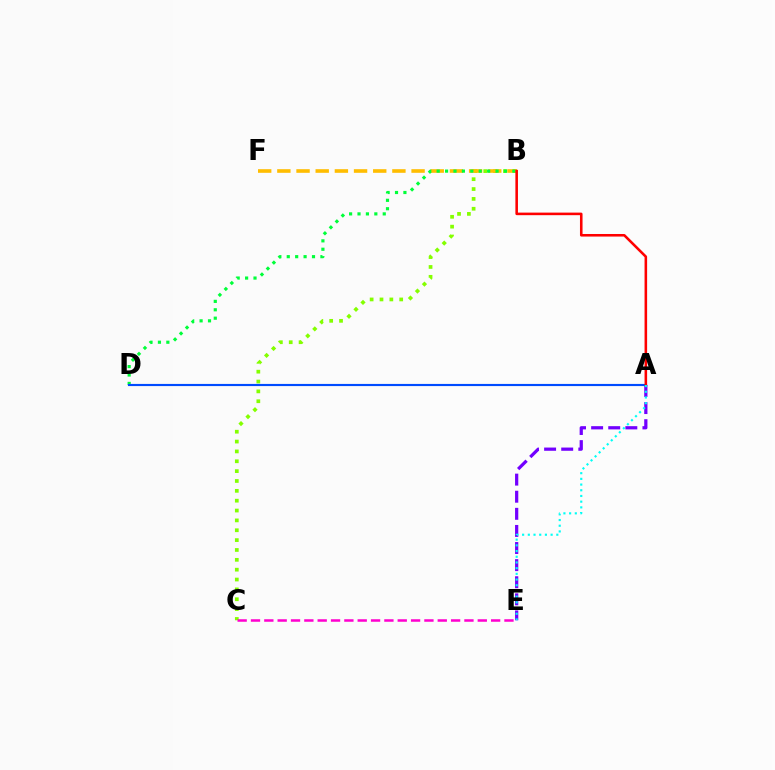{('B', 'C'): [{'color': '#84ff00', 'line_style': 'dotted', 'thickness': 2.68}], ('A', 'E'): [{'color': '#7200ff', 'line_style': 'dashed', 'thickness': 2.32}, {'color': '#00fff6', 'line_style': 'dotted', 'thickness': 1.55}], ('B', 'F'): [{'color': '#ffbd00', 'line_style': 'dashed', 'thickness': 2.6}], ('B', 'D'): [{'color': '#00ff39', 'line_style': 'dotted', 'thickness': 2.29}], ('A', 'D'): [{'color': '#004bff', 'line_style': 'solid', 'thickness': 1.55}], ('A', 'B'): [{'color': '#ff0000', 'line_style': 'solid', 'thickness': 1.85}], ('C', 'E'): [{'color': '#ff00cf', 'line_style': 'dashed', 'thickness': 1.81}]}